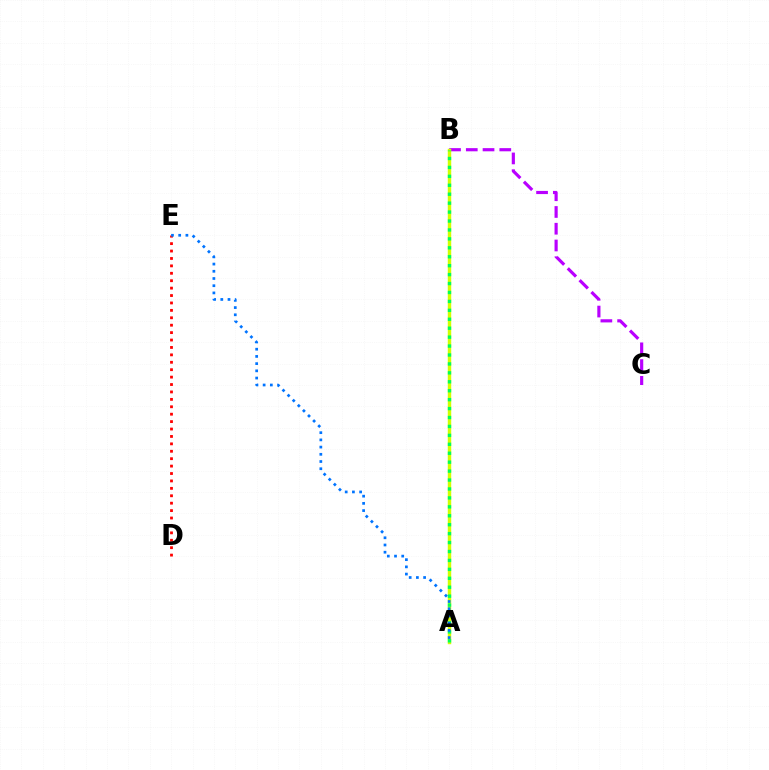{('D', 'E'): [{'color': '#ff0000', 'line_style': 'dotted', 'thickness': 2.01}], ('B', 'C'): [{'color': '#b900ff', 'line_style': 'dashed', 'thickness': 2.28}], ('A', 'B'): [{'color': '#d1ff00', 'line_style': 'solid', 'thickness': 2.48}, {'color': '#00ff5c', 'line_style': 'dotted', 'thickness': 2.43}], ('A', 'E'): [{'color': '#0074ff', 'line_style': 'dotted', 'thickness': 1.96}]}